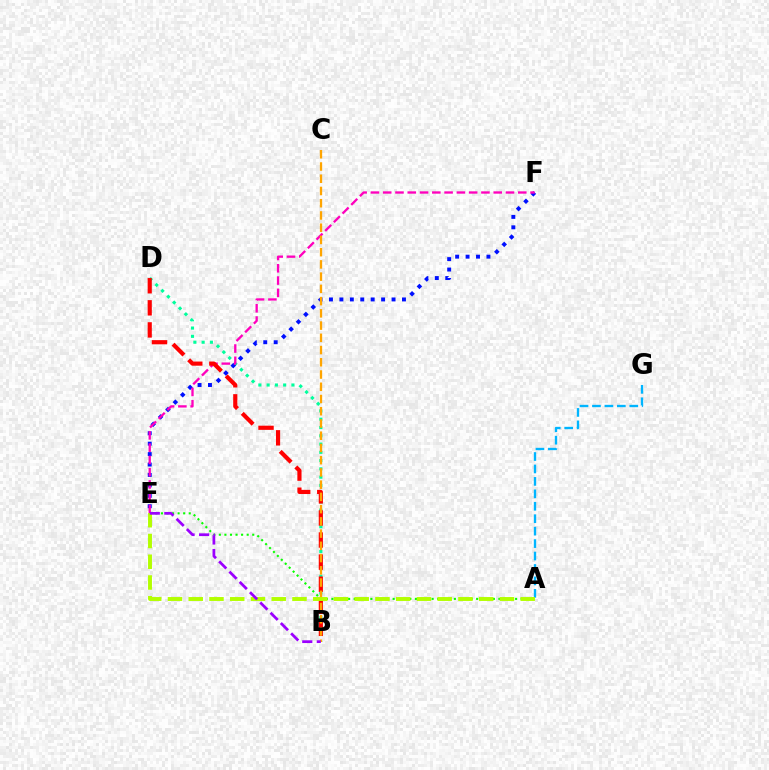{('B', 'D'): [{'color': '#00ff9d', 'line_style': 'dotted', 'thickness': 2.25}, {'color': '#ff0000', 'line_style': 'dashed', 'thickness': 3.0}], ('A', 'E'): [{'color': '#08ff00', 'line_style': 'dotted', 'thickness': 1.51}, {'color': '#b3ff00', 'line_style': 'dashed', 'thickness': 2.82}], ('A', 'G'): [{'color': '#00b5ff', 'line_style': 'dashed', 'thickness': 1.69}], ('E', 'F'): [{'color': '#0010ff', 'line_style': 'dotted', 'thickness': 2.83}, {'color': '#ff00bd', 'line_style': 'dashed', 'thickness': 1.67}], ('B', 'C'): [{'color': '#ffa500', 'line_style': 'dashed', 'thickness': 1.66}], ('B', 'E'): [{'color': '#9b00ff', 'line_style': 'dashed', 'thickness': 1.98}]}